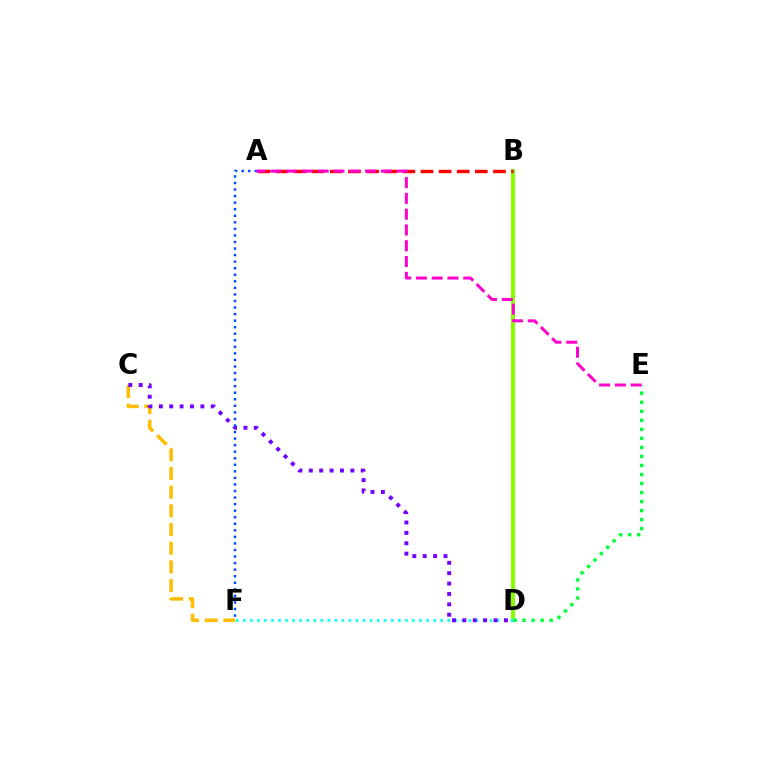{('B', 'D'): [{'color': '#84ff00', 'line_style': 'solid', 'thickness': 2.91}], ('C', 'F'): [{'color': '#ffbd00', 'line_style': 'dashed', 'thickness': 2.54}], ('D', 'E'): [{'color': '#00ff39', 'line_style': 'dotted', 'thickness': 2.45}], ('A', 'B'): [{'color': '#ff0000', 'line_style': 'dashed', 'thickness': 2.46}], ('D', 'F'): [{'color': '#00fff6', 'line_style': 'dotted', 'thickness': 1.92}], ('C', 'D'): [{'color': '#7200ff', 'line_style': 'dotted', 'thickness': 2.82}], ('A', 'F'): [{'color': '#004bff', 'line_style': 'dotted', 'thickness': 1.78}], ('A', 'E'): [{'color': '#ff00cf', 'line_style': 'dashed', 'thickness': 2.14}]}